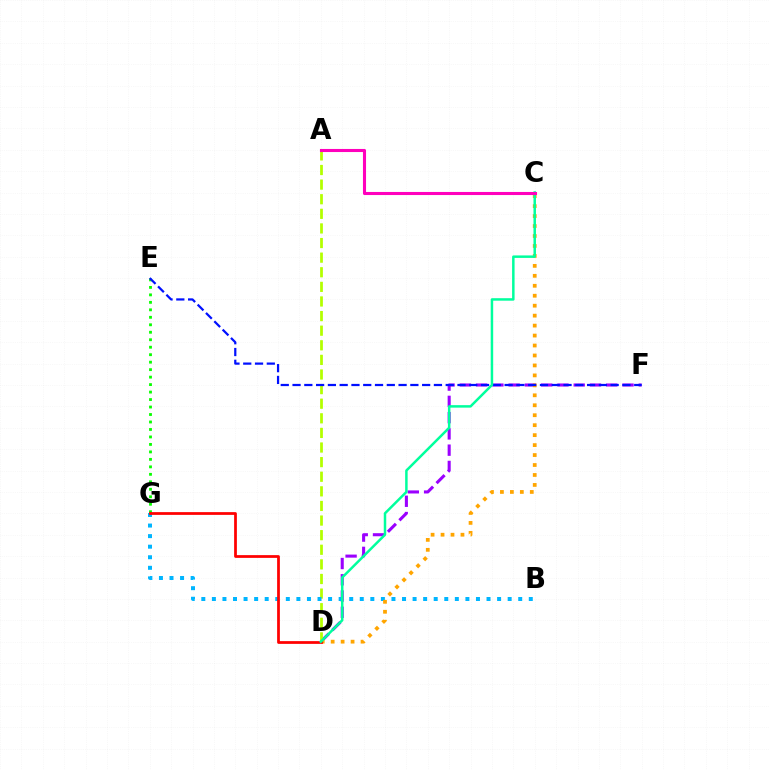{('D', 'F'): [{'color': '#9b00ff', 'line_style': 'dashed', 'thickness': 2.21}], ('E', 'G'): [{'color': '#08ff00', 'line_style': 'dotted', 'thickness': 2.03}], ('A', 'D'): [{'color': '#b3ff00', 'line_style': 'dashed', 'thickness': 1.98}], ('B', 'G'): [{'color': '#00b5ff', 'line_style': 'dotted', 'thickness': 2.87}], ('C', 'D'): [{'color': '#ffa500', 'line_style': 'dotted', 'thickness': 2.71}, {'color': '#00ff9d', 'line_style': 'solid', 'thickness': 1.79}], ('E', 'F'): [{'color': '#0010ff', 'line_style': 'dashed', 'thickness': 1.6}], ('D', 'G'): [{'color': '#ff0000', 'line_style': 'solid', 'thickness': 1.98}], ('A', 'C'): [{'color': '#ff00bd', 'line_style': 'solid', 'thickness': 2.22}]}